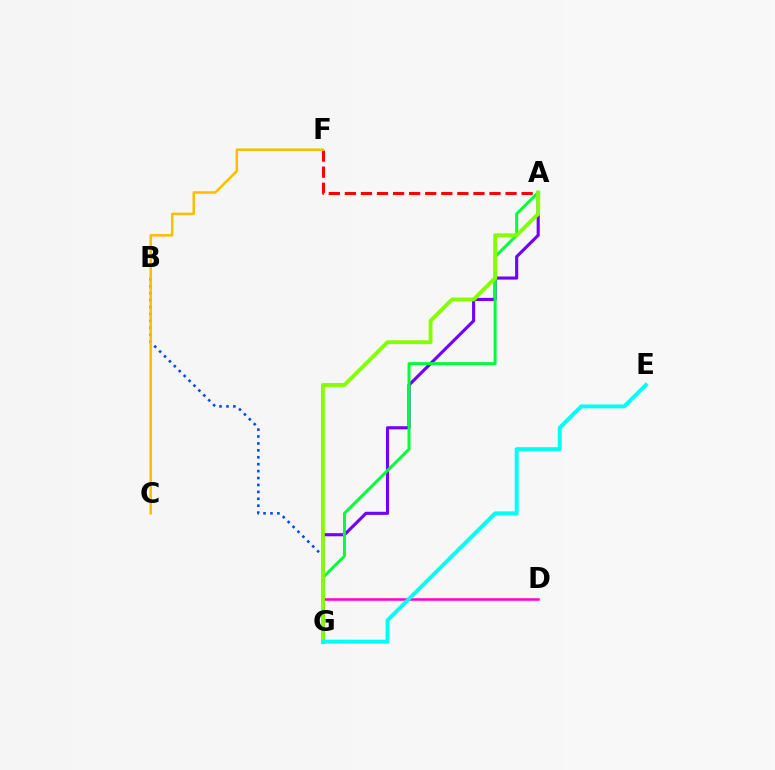{('D', 'G'): [{'color': '#ff00cf', 'line_style': 'solid', 'thickness': 1.82}], ('A', 'G'): [{'color': '#7200ff', 'line_style': 'solid', 'thickness': 2.24}, {'color': '#00ff39', 'line_style': 'solid', 'thickness': 2.14}, {'color': '#84ff00', 'line_style': 'solid', 'thickness': 2.78}], ('B', 'G'): [{'color': '#004bff', 'line_style': 'dotted', 'thickness': 1.88}], ('A', 'F'): [{'color': '#ff0000', 'line_style': 'dashed', 'thickness': 2.18}], ('E', 'G'): [{'color': '#00fff6', 'line_style': 'solid', 'thickness': 2.83}], ('C', 'F'): [{'color': '#ffbd00', 'line_style': 'solid', 'thickness': 1.8}]}